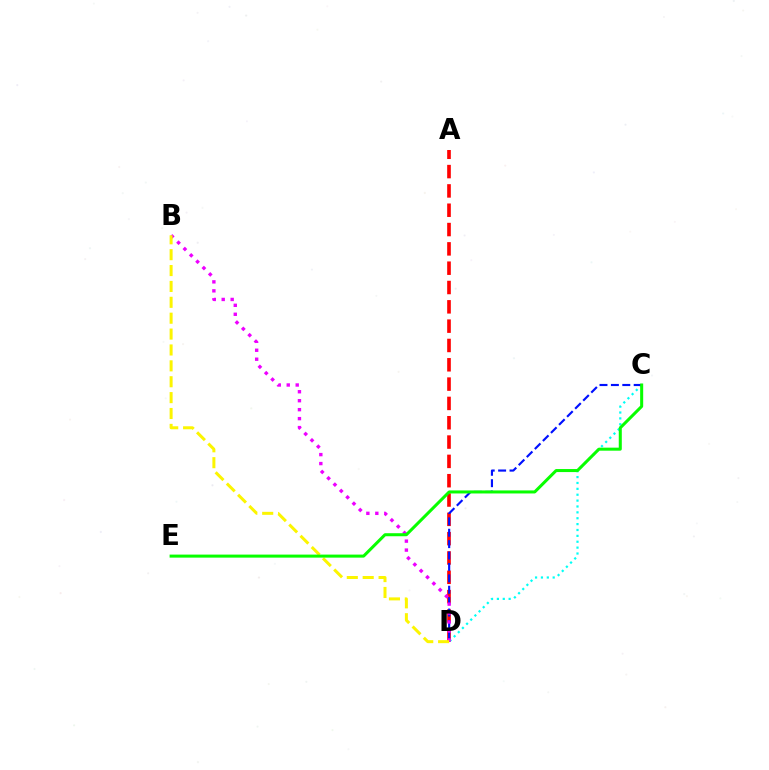{('A', 'D'): [{'color': '#ff0000', 'line_style': 'dashed', 'thickness': 2.62}], ('C', 'D'): [{'color': '#00fff6', 'line_style': 'dotted', 'thickness': 1.6}, {'color': '#0010ff', 'line_style': 'dashed', 'thickness': 1.55}], ('B', 'D'): [{'color': '#ee00ff', 'line_style': 'dotted', 'thickness': 2.44}, {'color': '#fcf500', 'line_style': 'dashed', 'thickness': 2.16}], ('C', 'E'): [{'color': '#08ff00', 'line_style': 'solid', 'thickness': 2.18}]}